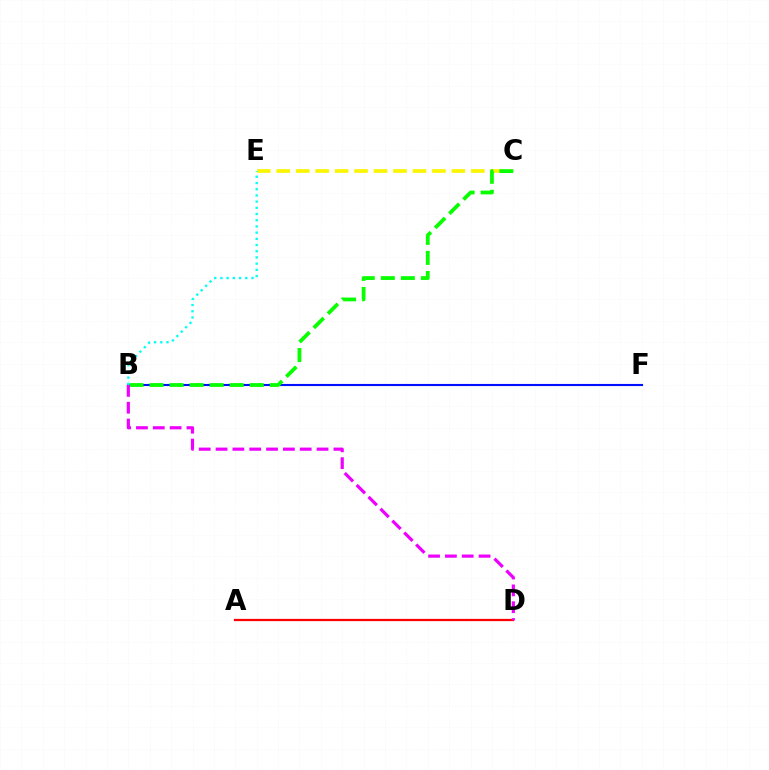{('A', 'D'): [{'color': '#ff0000', 'line_style': 'solid', 'thickness': 1.61}], ('B', 'F'): [{'color': '#0010ff', 'line_style': 'solid', 'thickness': 1.52}], ('C', 'E'): [{'color': '#fcf500', 'line_style': 'dashed', 'thickness': 2.64}], ('B', 'C'): [{'color': '#08ff00', 'line_style': 'dashed', 'thickness': 2.72}], ('B', 'D'): [{'color': '#ee00ff', 'line_style': 'dashed', 'thickness': 2.29}], ('B', 'E'): [{'color': '#00fff6', 'line_style': 'dotted', 'thickness': 1.69}]}